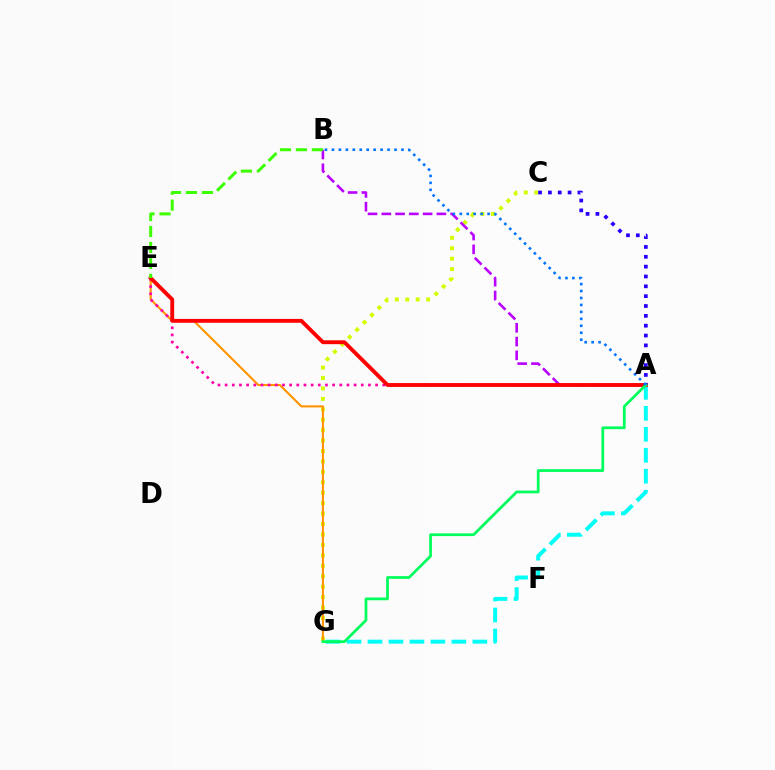{('C', 'G'): [{'color': '#d1ff00', 'line_style': 'dotted', 'thickness': 2.83}], ('A', 'G'): [{'color': '#00fff6', 'line_style': 'dashed', 'thickness': 2.85}, {'color': '#00ff5c', 'line_style': 'solid', 'thickness': 1.98}], ('E', 'G'): [{'color': '#ff9400', 'line_style': 'solid', 'thickness': 1.51}], ('A', 'B'): [{'color': '#b900ff', 'line_style': 'dashed', 'thickness': 1.87}, {'color': '#0074ff', 'line_style': 'dotted', 'thickness': 1.89}], ('A', 'E'): [{'color': '#ff00ac', 'line_style': 'dotted', 'thickness': 1.95}, {'color': '#ff0000', 'line_style': 'solid', 'thickness': 2.78}], ('B', 'E'): [{'color': '#3dff00', 'line_style': 'dashed', 'thickness': 2.17}], ('A', 'C'): [{'color': '#2500ff', 'line_style': 'dotted', 'thickness': 2.67}]}